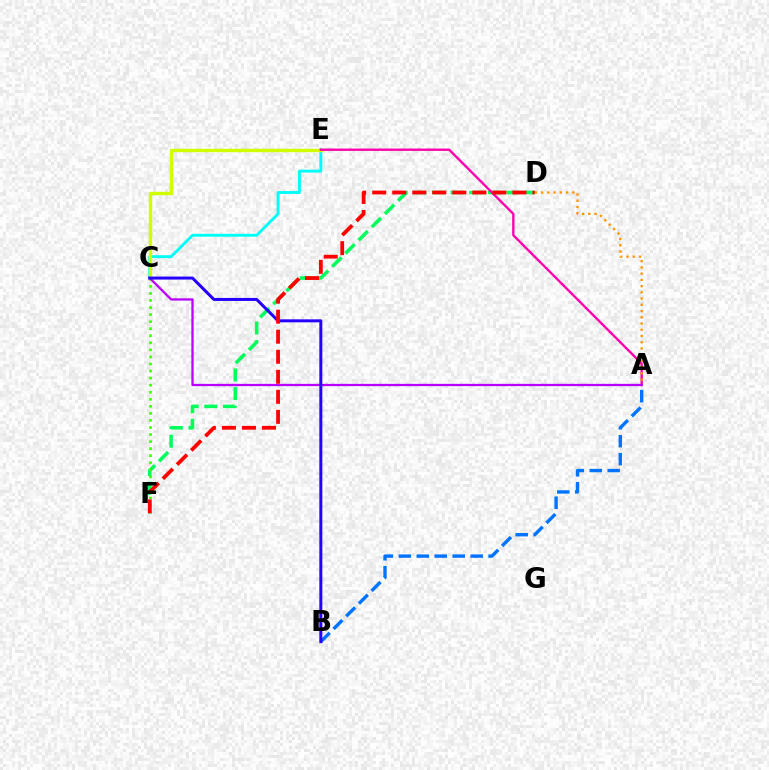{('C', 'E'): [{'color': '#00fff6', 'line_style': 'solid', 'thickness': 2.09}, {'color': '#d1ff00', 'line_style': 'solid', 'thickness': 2.45}], ('A', 'B'): [{'color': '#0074ff', 'line_style': 'dashed', 'thickness': 2.44}], ('D', 'F'): [{'color': '#00ff5c', 'line_style': 'dashed', 'thickness': 2.53}, {'color': '#ff0000', 'line_style': 'dashed', 'thickness': 2.72}], ('C', 'F'): [{'color': '#3dff00', 'line_style': 'dotted', 'thickness': 1.92}], ('A', 'E'): [{'color': '#ff00ac', 'line_style': 'solid', 'thickness': 1.7}], ('A', 'D'): [{'color': '#ff9400', 'line_style': 'dotted', 'thickness': 1.69}], ('A', 'C'): [{'color': '#b900ff', 'line_style': 'solid', 'thickness': 1.64}], ('B', 'C'): [{'color': '#2500ff', 'line_style': 'solid', 'thickness': 2.16}]}